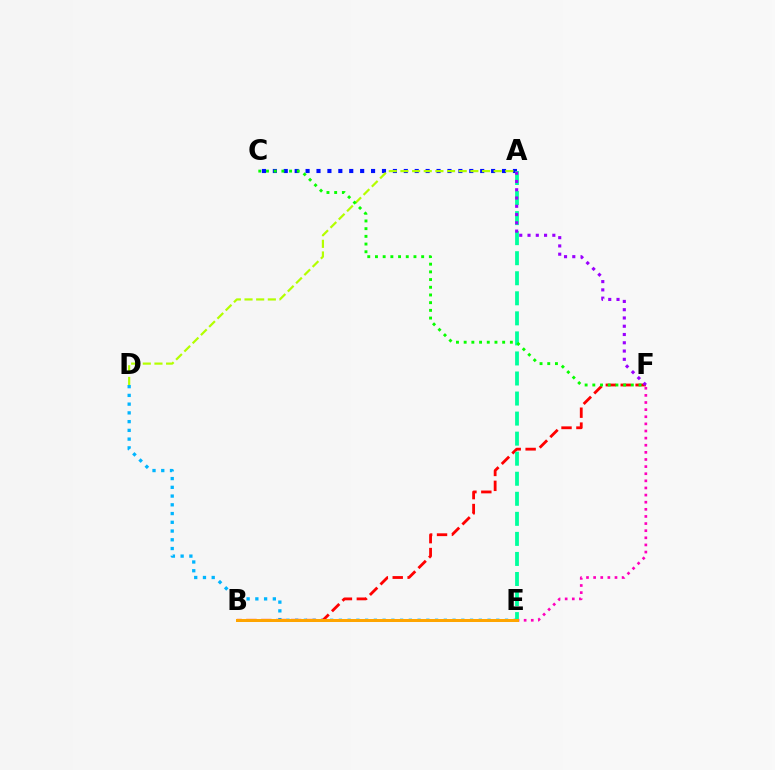{('A', 'C'): [{'color': '#0010ff', 'line_style': 'dotted', 'thickness': 2.97}], ('A', 'D'): [{'color': '#b3ff00', 'line_style': 'dashed', 'thickness': 1.58}], ('D', 'E'): [{'color': '#00b5ff', 'line_style': 'dotted', 'thickness': 2.38}], ('B', 'F'): [{'color': '#ff0000', 'line_style': 'dashed', 'thickness': 2.02}], ('A', 'E'): [{'color': '#00ff9d', 'line_style': 'dashed', 'thickness': 2.72}], ('E', 'F'): [{'color': '#ff00bd', 'line_style': 'dotted', 'thickness': 1.93}], ('B', 'E'): [{'color': '#ffa500', 'line_style': 'solid', 'thickness': 2.15}], ('A', 'F'): [{'color': '#9b00ff', 'line_style': 'dotted', 'thickness': 2.25}], ('C', 'F'): [{'color': '#08ff00', 'line_style': 'dotted', 'thickness': 2.09}]}